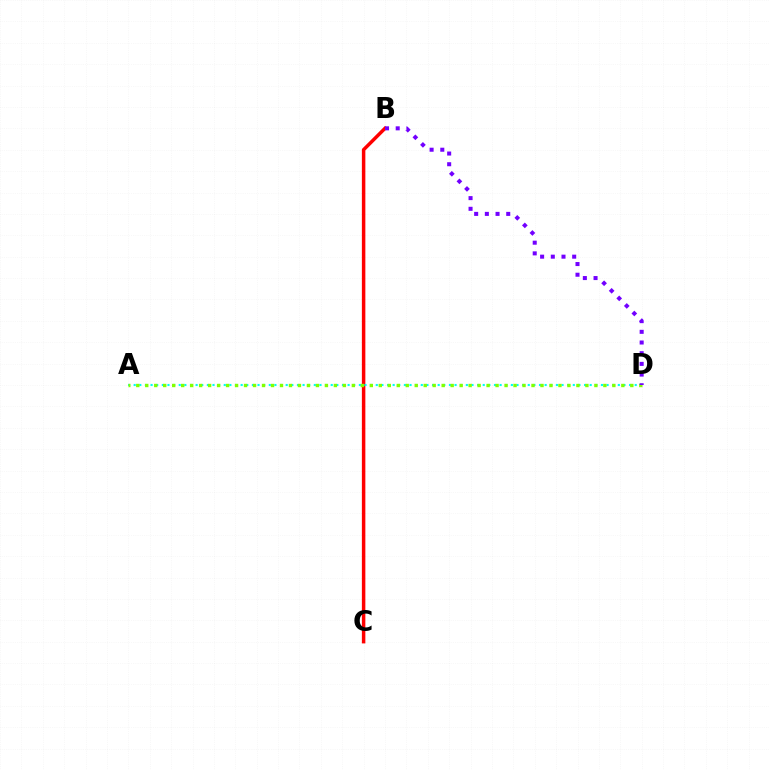{('B', 'C'): [{'color': '#ff0000', 'line_style': 'solid', 'thickness': 2.51}], ('A', 'D'): [{'color': '#00fff6', 'line_style': 'dotted', 'thickness': 1.53}, {'color': '#84ff00', 'line_style': 'dotted', 'thickness': 2.44}], ('B', 'D'): [{'color': '#7200ff', 'line_style': 'dotted', 'thickness': 2.9}]}